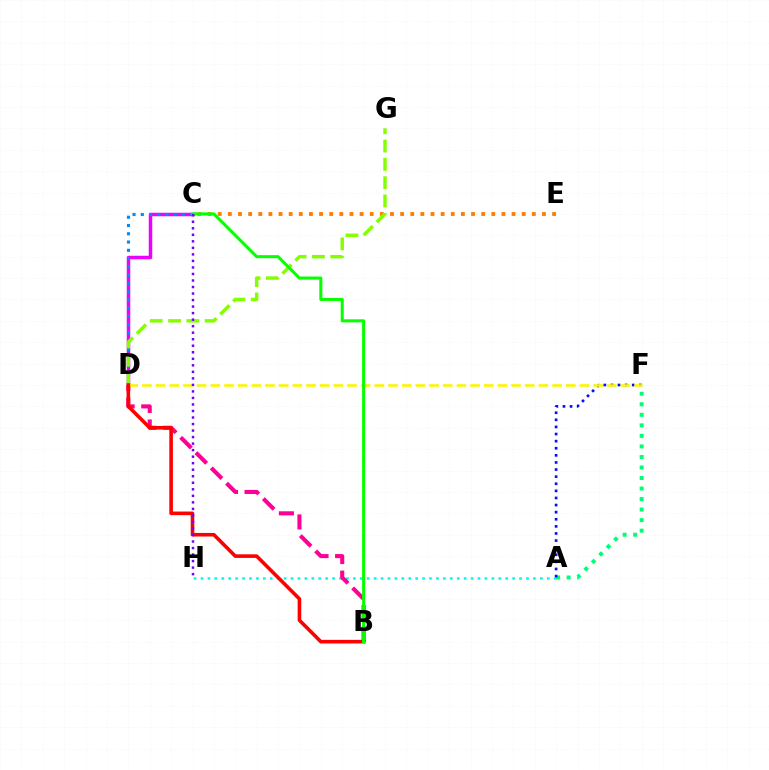{('C', 'D'): [{'color': '#ee00ff', 'line_style': 'solid', 'thickness': 2.5}, {'color': '#008cff', 'line_style': 'dotted', 'thickness': 2.25}], ('A', 'H'): [{'color': '#00fff6', 'line_style': 'dotted', 'thickness': 1.88}], ('C', 'E'): [{'color': '#ff7c00', 'line_style': 'dotted', 'thickness': 2.75}], ('B', 'D'): [{'color': '#ff0094', 'line_style': 'dashed', 'thickness': 2.94}, {'color': '#ff0000', 'line_style': 'solid', 'thickness': 2.58}], ('A', 'F'): [{'color': '#00ff74', 'line_style': 'dotted', 'thickness': 2.86}, {'color': '#0010ff', 'line_style': 'dotted', 'thickness': 1.93}], ('D', 'G'): [{'color': '#84ff00', 'line_style': 'dashed', 'thickness': 2.49}], ('D', 'F'): [{'color': '#fcf500', 'line_style': 'dashed', 'thickness': 1.86}], ('B', 'C'): [{'color': '#08ff00', 'line_style': 'solid', 'thickness': 2.19}], ('C', 'H'): [{'color': '#7200ff', 'line_style': 'dotted', 'thickness': 1.77}]}